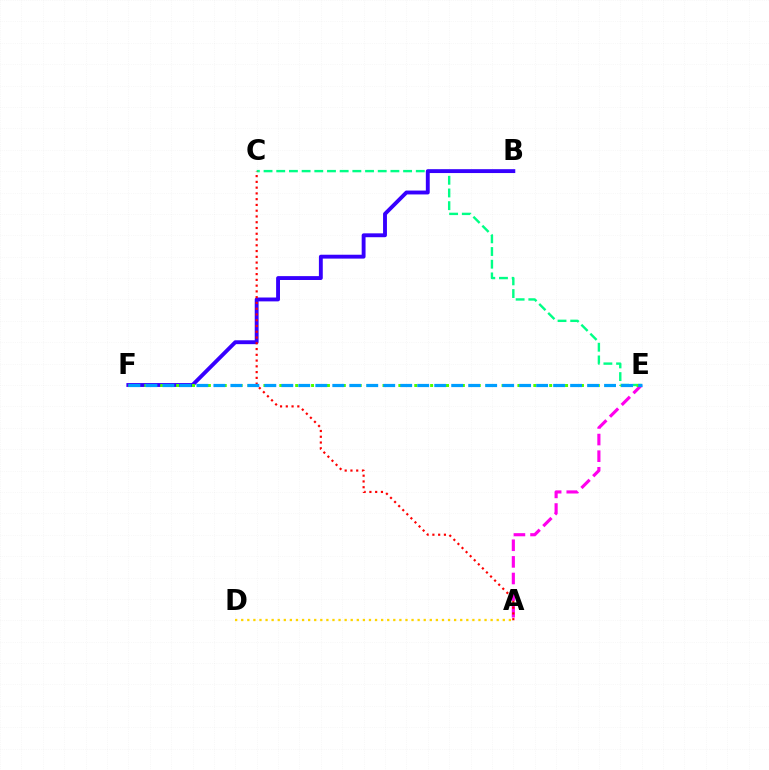{('A', 'E'): [{'color': '#ff00ed', 'line_style': 'dashed', 'thickness': 2.26}], ('C', 'E'): [{'color': '#00ff86', 'line_style': 'dashed', 'thickness': 1.72}], ('B', 'F'): [{'color': '#3700ff', 'line_style': 'solid', 'thickness': 2.79}], ('E', 'F'): [{'color': '#4fff00', 'line_style': 'dotted', 'thickness': 2.16}, {'color': '#009eff', 'line_style': 'dashed', 'thickness': 2.31}], ('A', 'C'): [{'color': '#ff0000', 'line_style': 'dotted', 'thickness': 1.57}], ('A', 'D'): [{'color': '#ffd500', 'line_style': 'dotted', 'thickness': 1.65}]}